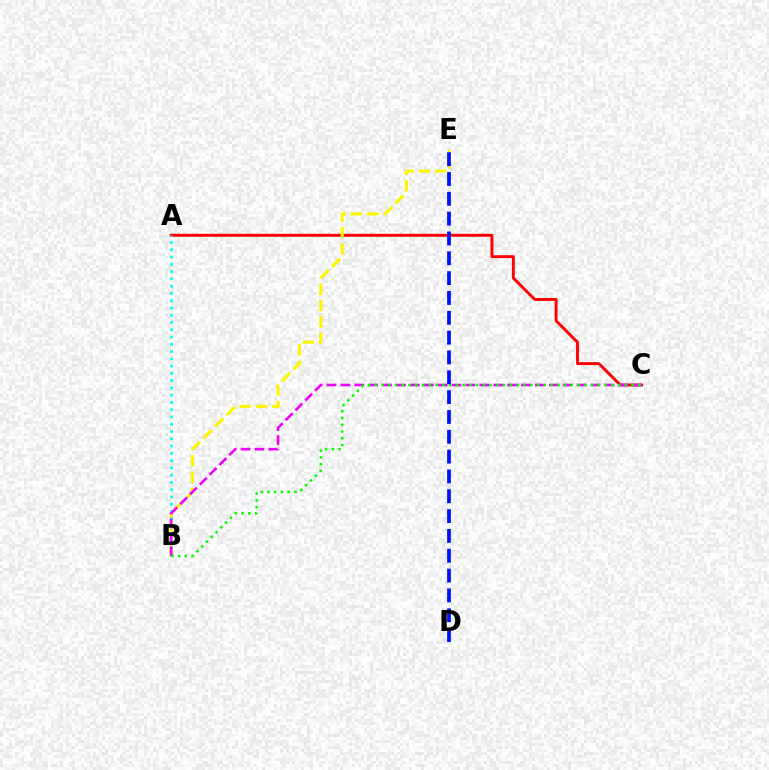{('A', 'C'): [{'color': '#ff0000', 'line_style': 'solid', 'thickness': 2.1}], ('B', 'E'): [{'color': '#fcf500', 'line_style': 'dashed', 'thickness': 2.23}], ('A', 'B'): [{'color': '#00fff6', 'line_style': 'dotted', 'thickness': 1.98}], ('B', 'C'): [{'color': '#ee00ff', 'line_style': 'dashed', 'thickness': 1.89}, {'color': '#08ff00', 'line_style': 'dotted', 'thickness': 1.84}], ('D', 'E'): [{'color': '#0010ff', 'line_style': 'dashed', 'thickness': 2.69}]}